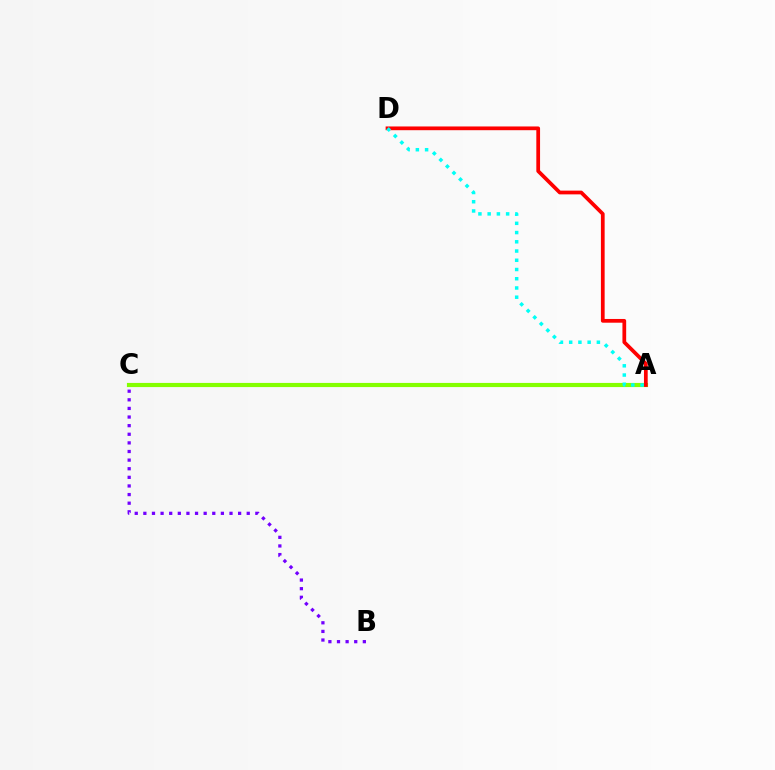{('A', 'C'): [{'color': '#84ff00', 'line_style': 'solid', 'thickness': 2.99}], ('A', 'D'): [{'color': '#ff0000', 'line_style': 'solid', 'thickness': 2.69}, {'color': '#00fff6', 'line_style': 'dotted', 'thickness': 2.51}], ('B', 'C'): [{'color': '#7200ff', 'line_style': 'dotted', 'thickness': 2.34}]}